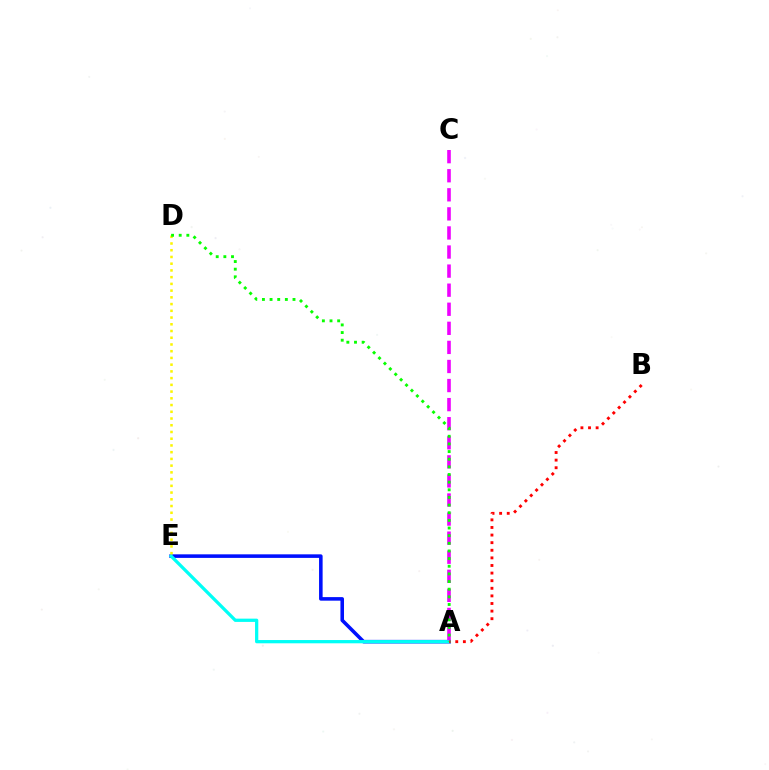{('A', 'E'): [{'color': '#0010ff', 'line_style': 'solid', 'thickness': 2.57}, {'color': '#00fff6', 'line_style': 'solid', 'thickness': 2.35}], ('A', 'B'): [{'color': '#ff0000', 'line_style': 'dotted', 'thickness': 2.07}], ('A', 'C'): [{'color': '#ee00ff', 'line_style': 'dashed', 'thickness': 2.59}], ('D', 'E'): [{'color': '#fcf500', 'line_style': 'dotted', 'thickness': 1.83}], ('A', 'D'): [{'color': '#08ff00', 'line_style': 'dotted', 'thickness': 2.08}]}